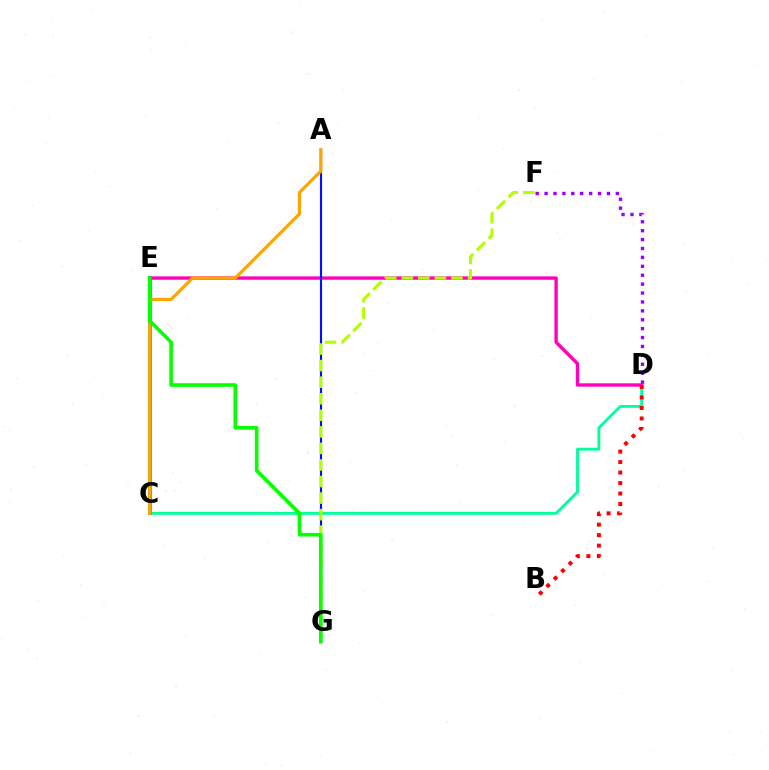{('C', 'D'): [{'color': '#00ff9d', 'line_style': 'solid', 'thickness': 2.06}], ('C', 'E'): [{'color': '#00b5ff', 'line_style': 'solid', 'thickness': 2.95}], ('D', 'E'): [{'color': '#ff00bd', 'line_style': 'solid', 'thickness': 2.43}], ('D', 'F'): [{'color': '#9b00ff', 'line_style': 'dotted', 'thickness': 2.42}], ('A', 'G'): [{'color': '#0010ff', 'line_style': 'solid', 'thickness': 1.54}], ('B', 'D'): [{'color': '#ff0000', 'line_style': 'dotted', 'thickness': 2.85}], ('A', 'C'): [{'color': '#ffa500', 'line_style': 'solid', 'thickness': 2.31}], ('F', 'G'): [{'color': '#b3ff00', 'line_style': 'dashed', 'thickness': 2.25}], ('E', 'G'): [{'color': '#08ff00', 'line_style': 'solid', 'thickness': 2.61}]}